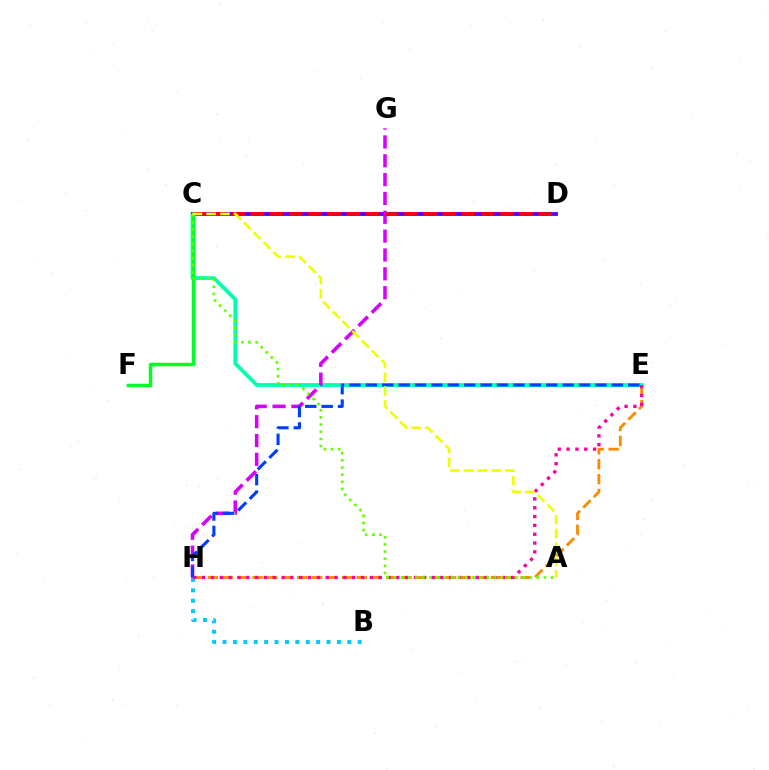{('B', 'H'): [{'color': '#00c7ff', 'line_style': 'dotted', 'thickness': 2.82}], ('C', 'E'): [{'color': '#00ffaf', 'line_style': 'solid', 'thickness': 2.71}], ('E', 'H'): [{'color': '#ff8800', 'line_style': 'dashed', 'thickness': 2.02}, {'color': '#ff00a0', 'line_style': 'dotted', 'thickness': 2.4}, {'color': '#003fff', 'line_style': 'dashed', 'thickness': 2.23}], ('C', 'D'): [{'color': '#4f00ff', 'line_style': 'solid', 'thickness': 2.75}, {'color': '#ff0000', 'line_style': 'dashed', 'thickness': 2.61}], ('G', 'H'): [{'color': '#d600ff', 'line_style': 'dashed', 'thickness': 2.56}], ('C', 'F'): [{'color': '#00ff27', 'line_style': 'solid', 'thickness': 2.52}], ('A', 'C'): [{'color': '#66ff00', 'line_style': 'dotted', 'thickness': 1.94}, {'color': '#eeff00', 'line_style': 'dashed', 'thickness': 1.87}]}